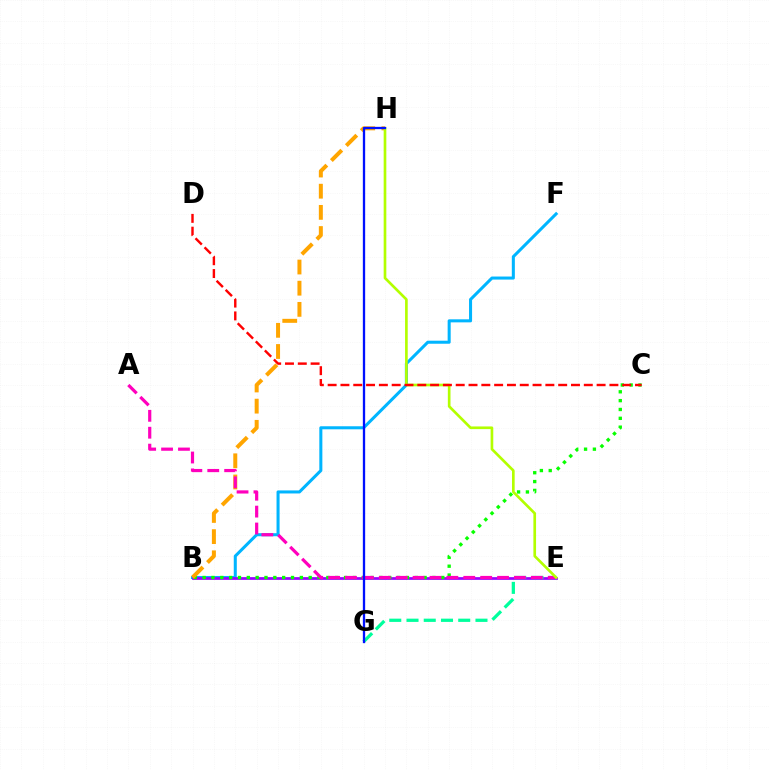{('B', 'F'): [{'color': '#00b5ff', 'line_style': 'solid', 'thickness': 2.19}], ('B', 'E'): [{'color': '#9b00ff', 'line_style': 'solid', 'thickness': 1.96}], ('B', 'C'): [{'color': '#08ff00', 'line_style': 'dotted', 'thickness': 2.4}], ('B', 'H'): [{'color': '#ffa500', 'line_style': 'dashed', 'thickness': 2.88}], ('E', 'G'): [{'color': '#00ff9d', 'line_style': 'dashed', 'thickness': 2.34}], ('A', 'E'): [{'color': '#ff00bd', 'line_style': 'dashed', 'thickness': 2.3}], ('E', 'H'): [{'color': '#b3ff00', 'line_style': 'solid', 'thickness': 1.92}], ('G', 'H'): [{'color': '#0010ff', 'line_style': 'solid', 'thickness': 1.66}], ('C', 'D'): [{'color': '#ff0000', 'line_style': 'dashed', 'thickness': 1.74}]}